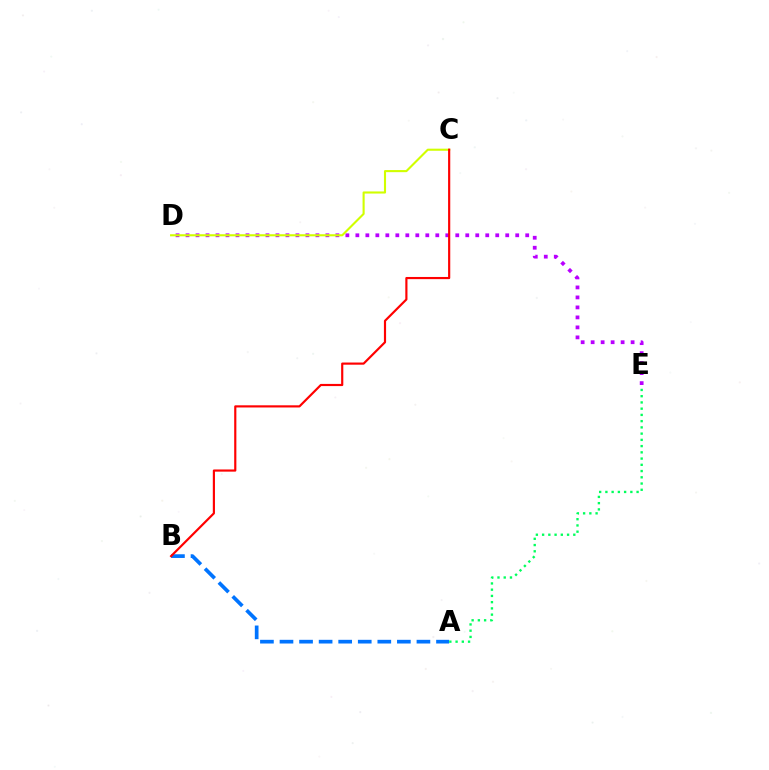{('A', 'B'): [{'color': '#0074ff', 'line_style': 'dashed', 'thickness': 2.66}], ('D', 'E'): [{'color': '#b900ff', 'line_style': 'dotted', 'thickness': 2.71}], ('C', 'D'): [{'color': '#d1ff00', 'line_style': 'solid', 'thickness': 1.52}], ('A', 'E'): [{'color': '#00ff5c', 'line_style': 'dotted', 'thickness': 1.7}], ('B', 'C'): [{'color': '#ff0000', 'line_style': 'solid', 'thickness': 1.56}]}